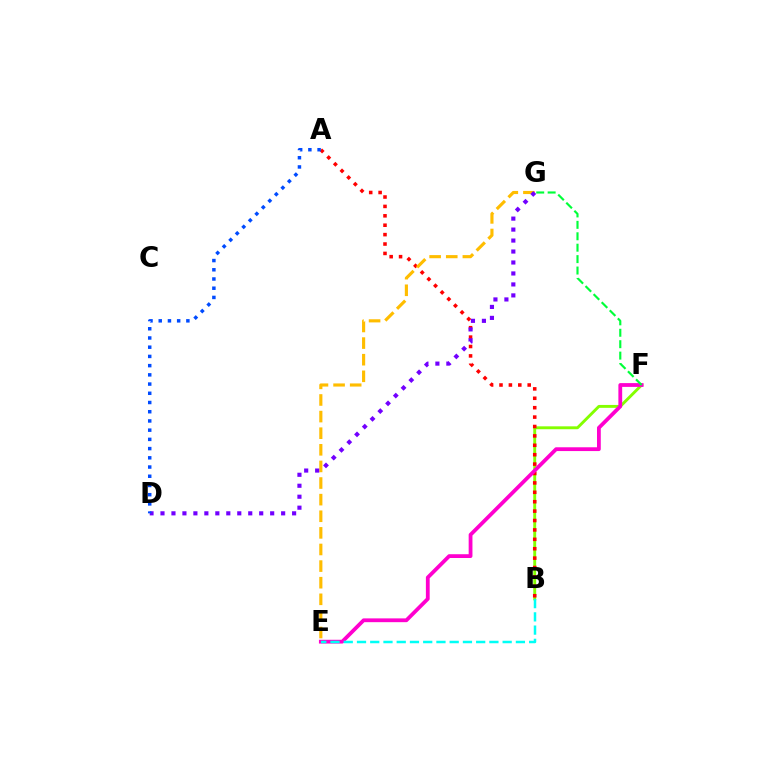{('B', 'F'): [{'color': '#84ff00', 'line_style': 'solid', 'thickness': 2.09}], ('A', 'B'): [{'color': '#ff0000', 'line_style': 'dotted', 'thickness': 2.55}], ('E', 'G'): [{'color': '#ffbd00', 'line_style': 'dashed', 'thickness': 2.26}], ('E', 'F'): [{'color': '#ff00cf', 'line_style': 'solid', 'thickness': 2.73}], ('F', 'G'): [{'color': '#00ff39', 'line_style': 'dashed', 'thickness': 1.55}], ('D', 'G'): [{'color': '#7200ff', 'line_style': 'dotted', 'thickness': 2.98}], ('A', 'D'): [{'color': '#004bff', 'line_style': 'dotted', 'thickness': 2.5}], ('B', 'E'): [{'color': '#00fff6', 'line_style': 'dashed', 'thickness': 1.8}]}